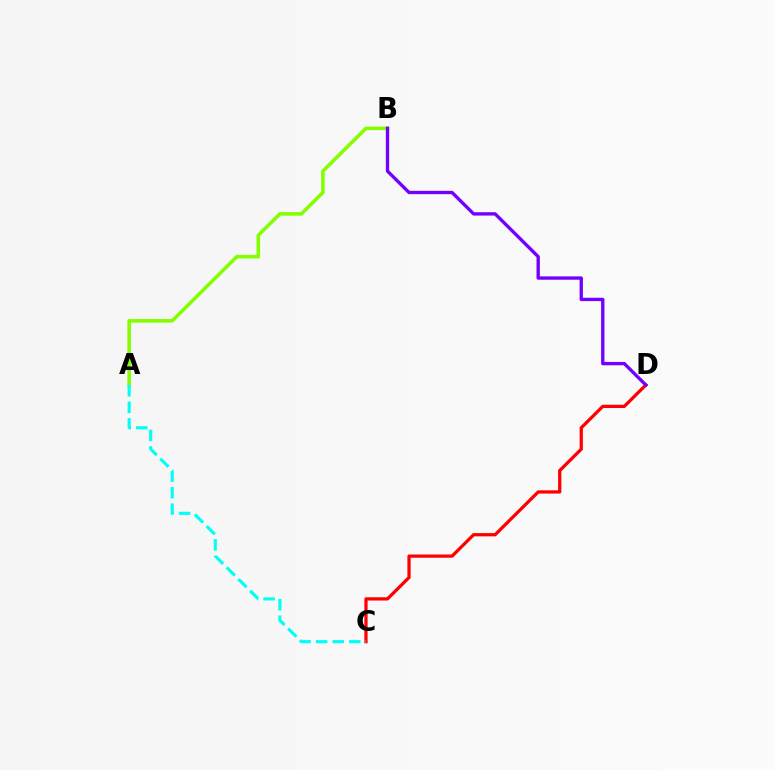{('C', 'D'): [{'color': '#ff0000', 'line_style': 'solid', 'thickness': 2.35}], ('A', 'B'): [{'color': '#84ff00', 'line_style': 'solid', 'thickness': 2.56}], ('B', 'D'): [{'color': '#7200ff', 'line_style': 'solid', 'thickness': 2.41}], ('A', 'C'): [{'color': '#00fff6', 'line_style': 'dashed', 'thickness': 2.25}]}